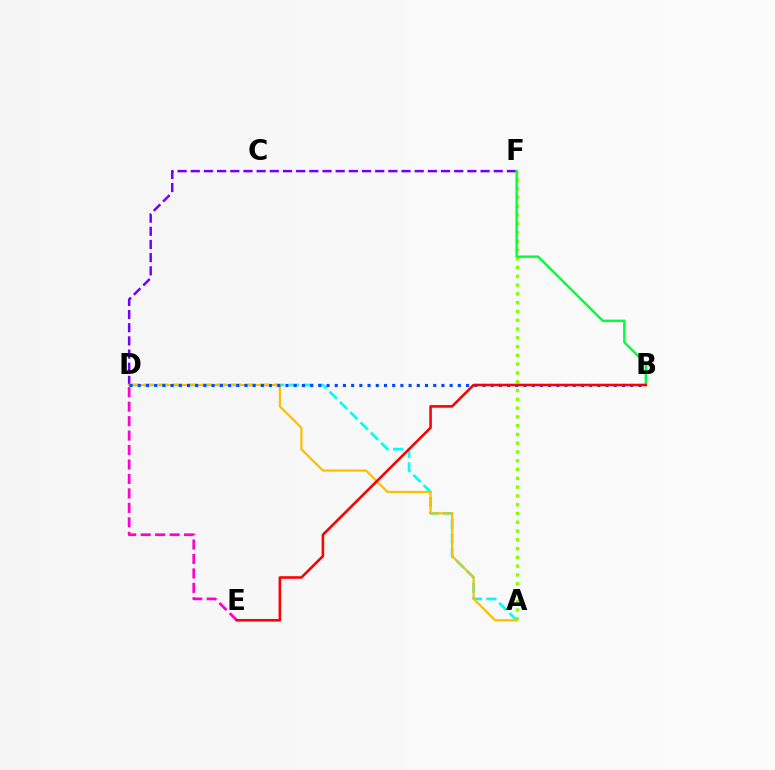{('D', 'F'): [{'color': '#7200ff', 'line_style': 'dashed', 'thickness': 1.79}], ('D', 'E'): [{'color': '#ff00cf', 'line_style': 'dashed', 'thickness': 1.96}], ('A', 'D'): [{'color': '#00fff6', 'line_style': 'dashed', 'thickness': 1.97}, {'color': '#ffbd00', 'line_style': 'solid', 'thickness': 1.59}], ('A', 'F'): [{'color': '#84ff00', 'line_style': 'dotted', 'thickness': 2.39}], ('B', 'F'): [{'color': '#00ff39', 'line_style': 'solid', 'thickness': 1.74}], ('B', 'D'): [{'color': '#004bff', 'line_style': 'dotted', 'thickness': 2.23}], ('B', 'E'): [{'color': '#ff0000', 'line_style': 'solid', 'thickness': 1.86}]}